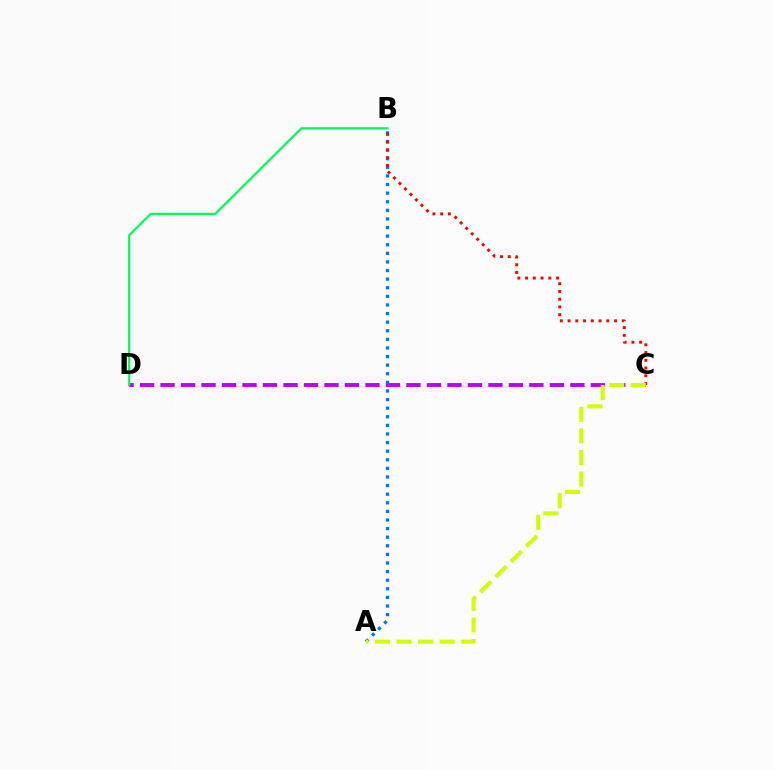{('C', 'D'): [{'color': '#b900ff', 'line_style': 'dashed', 'thickness': 2.78}], ('B', 'D'): [{'color': '#00ff5c', 'line_style': 'solid', 'thickness': 1.62}], ('A', 'B'): [{'color': '#0074ff', 'line_style': 'dotted', 'thickness': 2.34}], ('B', 'C'): [{'color': '#ff0000', 'line_style': 'dotted', 'thickness': 2.11}], ('A', 'C'): [{'color': '#d1ff00', 'line_style': 'dashed', 'thickness': 2.93}]}